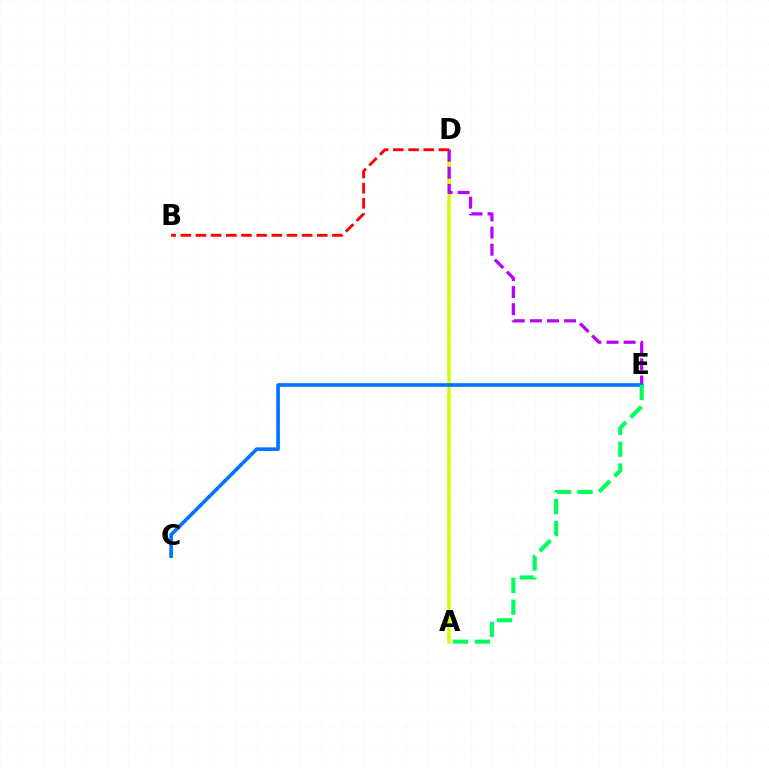{('A', 'D'): [{'color': '#d1ff00', 'line_style': 'solid', 'thickness': 2.54}], ('B', 'D'): [{'color': '#ff0000', 'line_style': 'dashed', 'thickness': 2.06}], ('D', 'E'): [{'color': '#b900ff', 'line_style': 'dashed', 'thickness': 2.32}], ('C', 'E'): [{'color': '#0074ff', 'line_style': 'solid', 'thickness': 2.61}], ('A', 'E'): [{'color': '#00ff5c', 'line_style': 'dashed', 'thickness': 2.96}]}